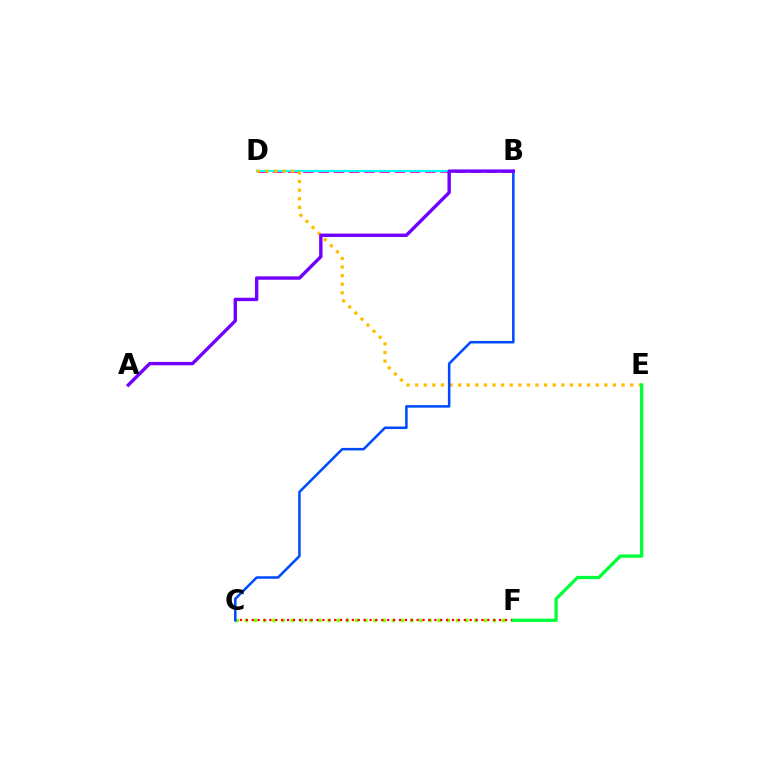{('C', 'F'): [{'color': '#84ff00', 'line_style': 'dotted', 'thickness': 2.49}, {'color': '#ff0000', 'line_style': 'dotted', 'thickness': 1.6}], ('B', 'D'): [{'color': '#ff00cf', 'line_style': 'dashed', 'thickness': 2.07}, {'color': '#00fff6', 'line_style': 'solid', 'thickness': 1.52}], ('D', 'E'): [{'color': '#ffbd00', 'line_style': 'dotted', 'thickness': 2.34}], ('B', 'C'): [{'color': '#004bff', 'line_style': 'solid', 'thickness': 1.83}], ('A', 'B'): [{'color': '#7200ff', 'line_style': 'solid', 'thickness': 2.44}], ('E', 'F'): [{'color': '#00ff39', 'line_style': 'solid', 'thickness': 2.36}]}